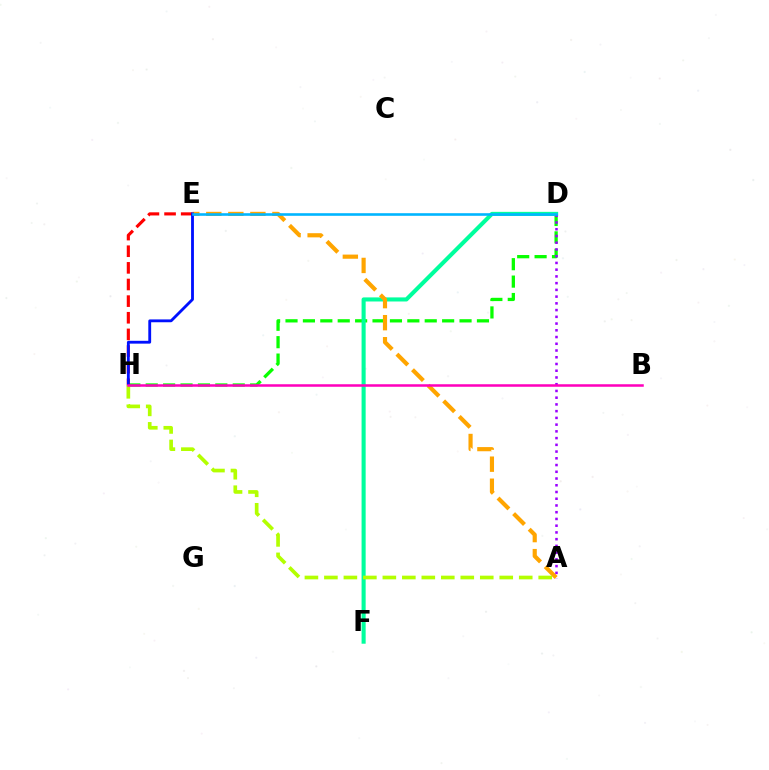{('D', 'H'): [{'color': '#08ff00', 'line_style': 'dashed', 'thickness': 2.36}], ('D', 'F'): [{'color': '#00ff9d', 'line_style': 'solid', 'thickness': 2.94}], ('A', 'E'): [{'color': '#ffa500', 'line_style': 'dashed', 'thickness': 2.99}], ('E', 'H'): [{'color': '#ff0000', 'line_style': 'dashed', 'thickness': 2.26}, {'color': '#0010ff', 'line_style': 'solid', 'thickness': 2.04}], ('A', 'H'): [{'color': '#b3ff00', 'line_style': 'dashed', 'thickness': 2.65}], ('A', 'D'): [{'color': '#9b00ff', 'line_style': 'dotted', 'thickness': 1.83}], ('D', 'E'): [{'color': '#00b5ff', 'line_style': 'solid', 'thickness': 1.88}], ('B', 'H'): [{'color': '#ff00bd', 'line_style': 'solid', 'thickness': 1.82}]}